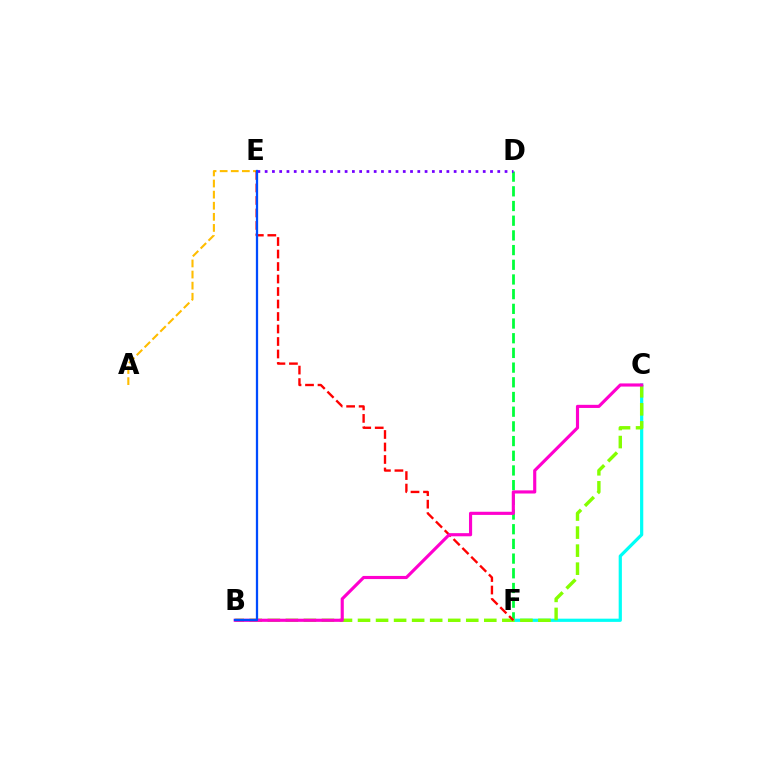{('A', 'E'): [{'color': '#ffbd00', 'line_style': 'dashed', 'thickness': 1.51}], ('D', 'F'): [{'color': '#00ff39', 'line_style': 'dashed', 'thickness': 2.0}], ('C', 'F'): [{'color': '#00fff6', 'line_style': 'solid', 'thickness': 2.31}], ('B', 'C'): [{'color': '#84ff00', 'line_style': 'dashed', 'thickness': 2.45}, {'color': '#ff00cf', 'line_style': 'solid', 'thickness': 2.26}], ('E', 'F'): [{'color': '#ff0000', 'line_style': 'dashed', 'thickness': 1.7}], ('D', 'E'): [{'color': '#7200ff', 'line_style': 'dotted', 'thickness': 1.98}], ('B', 'E'): [{'color': '#004bff', 'line_style': 'solid', 'thickness': 1.64}]}